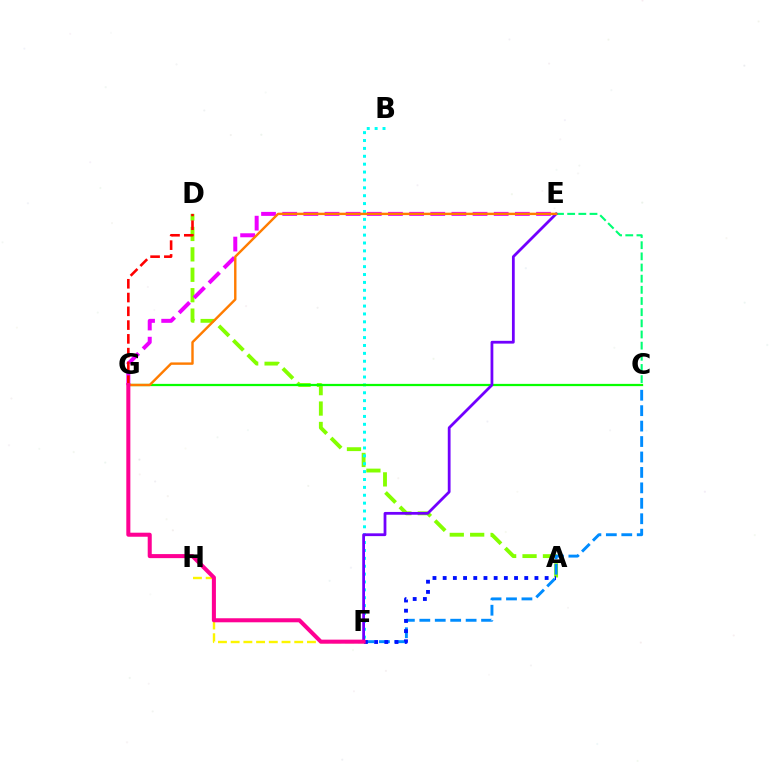{('A', 'D'): [{'color': '#84ff00', 'line_style': 'dashed', 'thickness': 2.77}], ('E', 'G'): [{'color': '#ee00ff', 'line_style': 'dashed', 'thickness': 2.87}, {'color': '#ff7c00', 'line_style': 'solid', 'thickness': 1.74}], ('C', 'F'): [{'color': '#008cff', 'line_style': 'dashed', 'thickness': 2.1}], ('A', 'F'): [{'color': '#0010ff', 'line_style': 'dotted', 'thickness': 2.77}], ('C', 'E'): [{'color': '#00ff74', 'line_style': 'dashed', 'thickness': 1.52}], ('B', 'F'): [{'color': '#00fff6', 'line_style': 'dotted', 'thickness': 2.14}], ('C', 'G'): [{'color': '#08ff00', 'line_style': 'solid', 'thickness': 1.62}], ('E', 'F'): [{'color': '#7200ff', 'line_style': 'solid', 'thickness': 2.0}], ('F', 'H'): [{'color': '#fcf500', 'line_style': 'dashed', 'thickness': 1.73}], ('D', 'G'): [{'color': '#ff0000', 'line_style': 'dashed', 'thickness': 1.87}], ('F', 'G'): [{'color': '#ff0094', 'line_style': 'solid', 'thickness': 2.91}]}